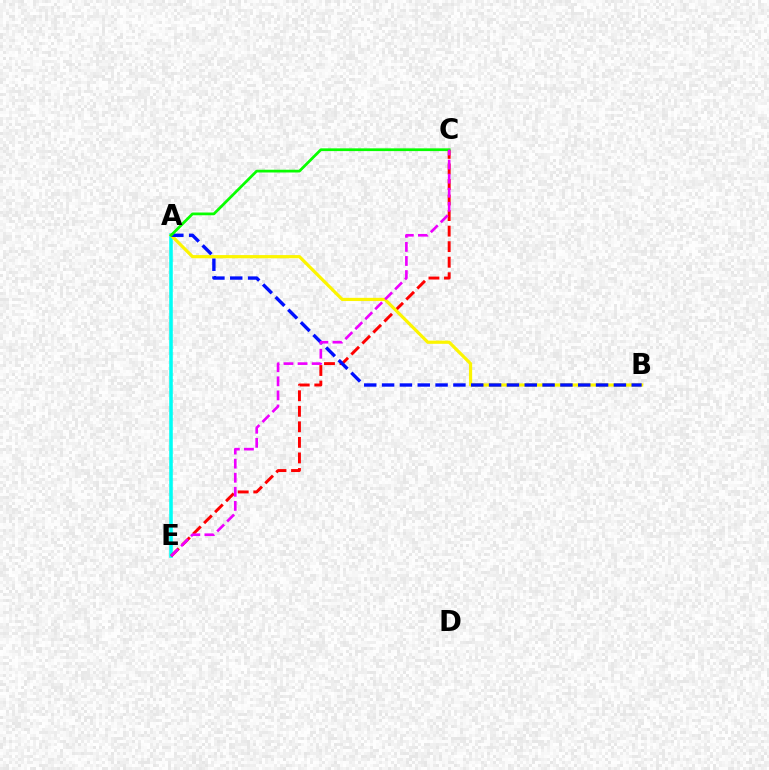{('A', 'E'): [{'color': '#00fff6', 'line_style': 'solid', 'thickness': 2.56}], ('C', 'E'): [{'color': '#ff0000', 'line_style': 'dashed', 'thickness': 2.11}, {'color': '#ee00ff', 'line_style': 'dashed', 'thickness': 1.91}], ('A', 'B'): [{'color': '#fcf500', 'line_style': 'solid', 'thickness': 2.31}, {'color': '#0010ff', 'line_style': 'dashed', 'thickness': 2.42}], ('A', 'C'): [{'color': '#08ff00', 'line_style': 'solid', 'thickness': 1.98}]}